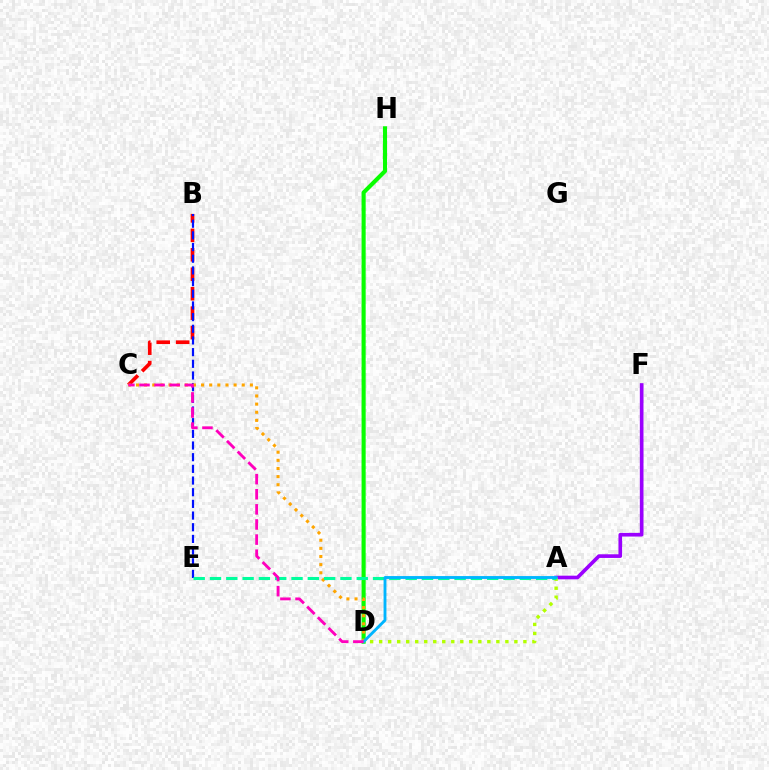{('D', 'H'): [{'color': '#08ff00', 'line_style': 'solid', 'thickness': 2.96}], ('A', 'F'): [{'color': '#9b00ff', 'line_style': 'solid', 'thickness': 2.63}], ('B', 'C'): [{'color': '#ff0000', 'line_style': 'dashed', 'thickness': 2.64}], ('B', 'E'): [{'color': '#0010ff', 'line_style': 'dashed', 'thickness': 1.59}], ('C', 'D'): [{'color': '#ffa500', 'line_style': 'dotted', 'thickness': 2.21}, {'color': '#ff00bd', 'line_style': 'dashed', 'thickness': 2.05}], ('A', 'D'): [{'color': '#b3ff00', 'line_style': 'dotted', 'thickness': 2.45}, {'color': '#00b5ff', 'line_style': 'solid', 'thickness': 2.06}], ('A', 'E'): [{'color': '#00ff9d', 'line_style': 'dashed', 'thickness': 2.22}]}